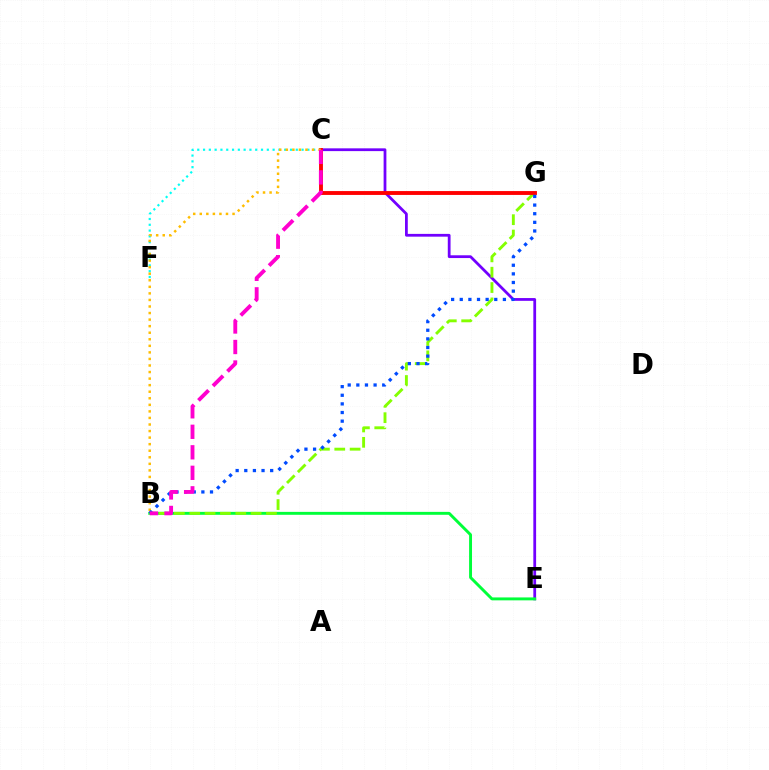{('C', 'F'): [{'color': '#00fff6', 'line_style': 'dotted', 'thickness': 1.57}], ('C', 'E'): [{'color': '#7200ff', 'line_style': 'solid', 'thickness': 2.0}], ('B', 'E'): [{'color': '#00ff39', 'line_style': 'solid', 'thickness': 2.1}], ('B', 'G'): [{'color': '#84ff00', 'line_style': 'dashed', 'thickness': 2.08}, {'color': '#004bff', 'line_style': 'dotted', 'thickness': 2.34}], ('C', 'G'): [{'color': '#ff0000', 'line_style': 'solid', 'thickness': 2.78}], ('B', 'C'): [{'color': '#ffbd00', 'line_style': 'dotted', 'thickness': 1.78}, {'color': '#ff00cf', 'line_style': 'dashed', 'thickness': 2.79}]}